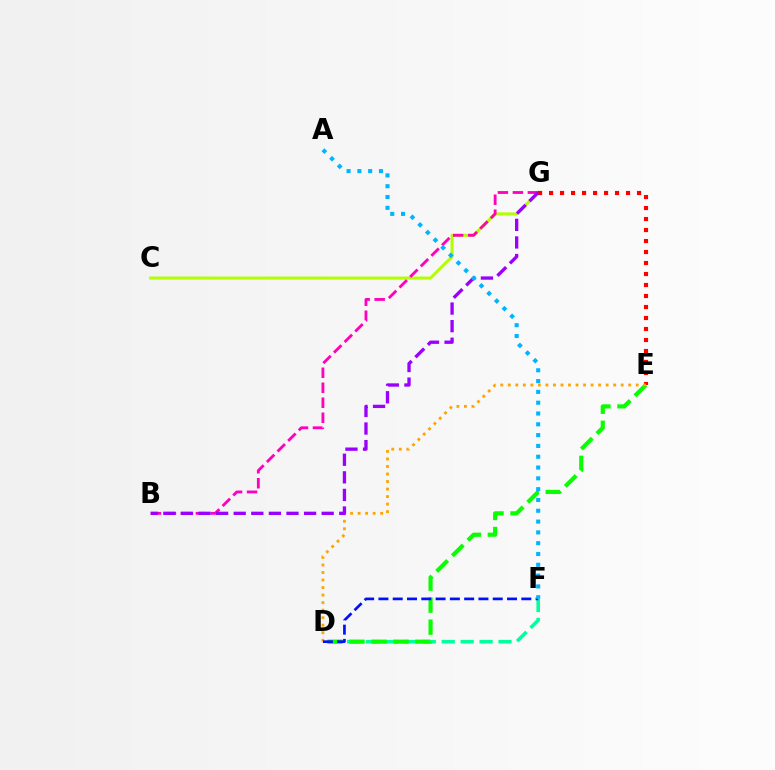{('C', 'G'): [{'color': '#b3ff00', 'line_style': 'solid', 'thickness': 2.2}], ('E', 'G'): [{'color': '#ff0000', 'line_style': 'dotted', 'thickness': 2.99}], ('B', 'G'): [{'color': '#ff00bd', 'line_style': 'dashed', 'thickness': 2.04}, {'color': '#9b00ff', 'line_style': 'dashed', 'thickness': 2.39}], ('D', 'F'): [{'color': '#00ff9d', 'line_style': 'dashed', 'thickness': 2.57}, {'color': '#0010ff', 'line_style': 'dashed', 'thickness': 1.94}], ('D', 'E'): [{'color': '#08ff00', 'line_style': 'dashed', 'thickness': 2.99}, {'color': '#ffa500', 'line_style': 'dotted', 'thickness': 2.04}], ('A', 'F'): [{'color': '#00b5ff', 'line_style': 'dotted', 'thickness': 2.94}]}